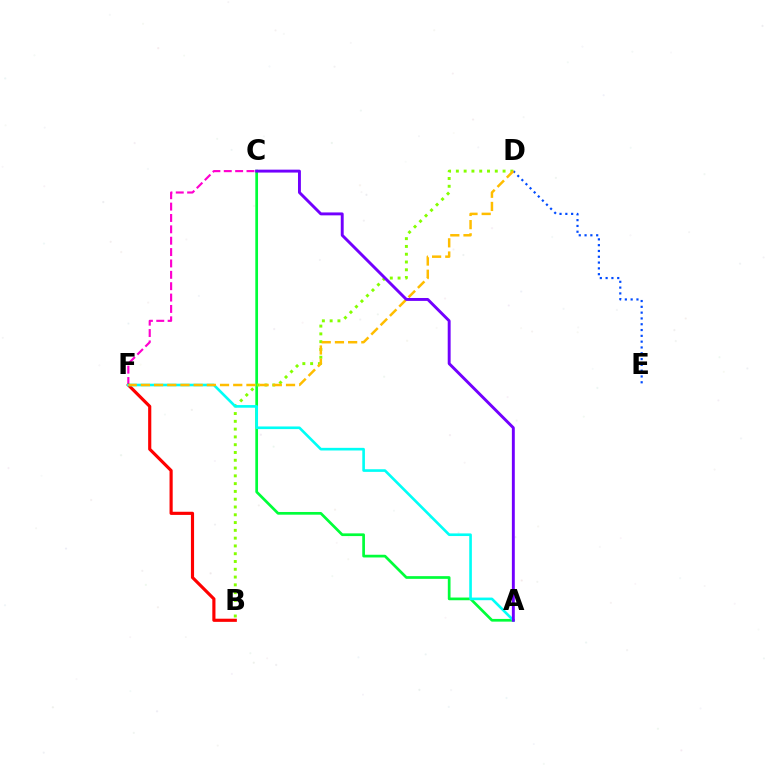{('C', 'F'): [{'color': '#ff00cf', 'line_style': 'dashed', 'thickness': 1.54}], ('A', 'C'): [{'color': '#00ff39', 'line_style': 'solid', 'thickness': 1.95}, {'color': '#7200ff', 'line_style': 'solid', 'thickness': 2.1}], ('B', 'D'): [{'color': '#84ff00', 'line_style': 'dotted', 'thickness': 2.12}], ('B', 'F'): [{'color': '#ff0000', 'line_style': 'solid', 'thickness': 2.27}], ('A', 'F'): [{'color': '#00fff6', 'line_style': 'solid', 'thickness': 1.9}], ('D', 'E'): [{'color': '#004bff', 'line_style': 'dotted', 'thickness': 1.58}], ('D', 'F'): [{'color': '#ffbd00', 'line_style': 'dashed', 'thickness': 1.79}]}